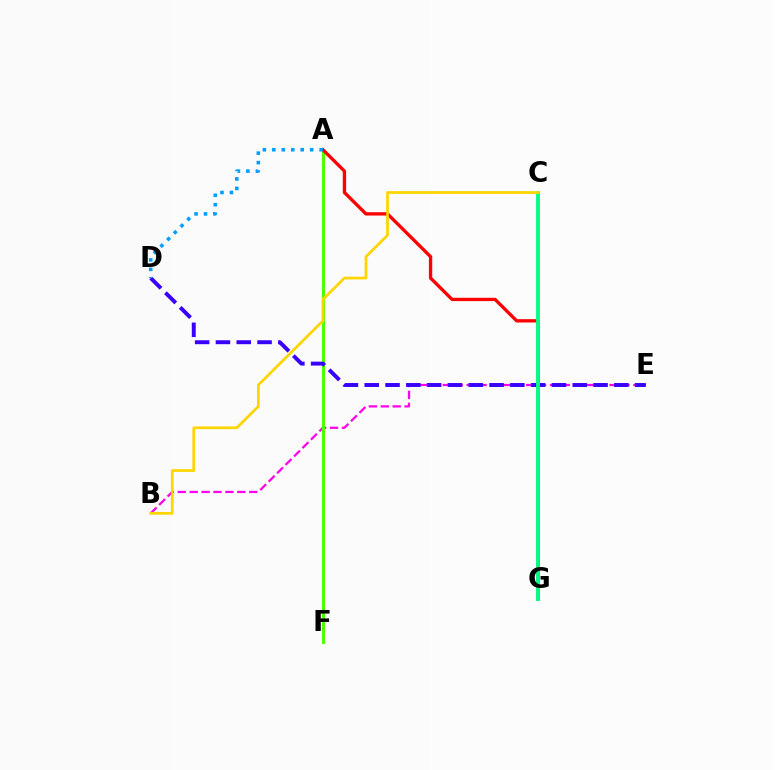{('B', 'E'): [{'color': '#ff00ed', 'line_style': 'dashed', 'thickness': 1.62}], ('A', 'F'): [{'color': '#4fff00', 'line_style': 'solid', 'thickness': 2.17}], ('D', 'E'): [{'color': '#3700ff', 'line_style': 'dashed', 'thickness': 2.83}], ('A', 'G'): [{'color': '#ff0000', 'line_style': 'solid', 'thickness': 2.39}], ('C', 'G'): [{'color': '#00ff86', 'line_style': 'solid', 'thickness': 2.75}], ('A', 'D'): [{'color': '#009eff', 'line_style': 'dotted', 'thickness': 2.57}], ('B', 'C'): [{'color': '#ffd500', 'line_style': 'solid', 'thickness': 1.96}]}